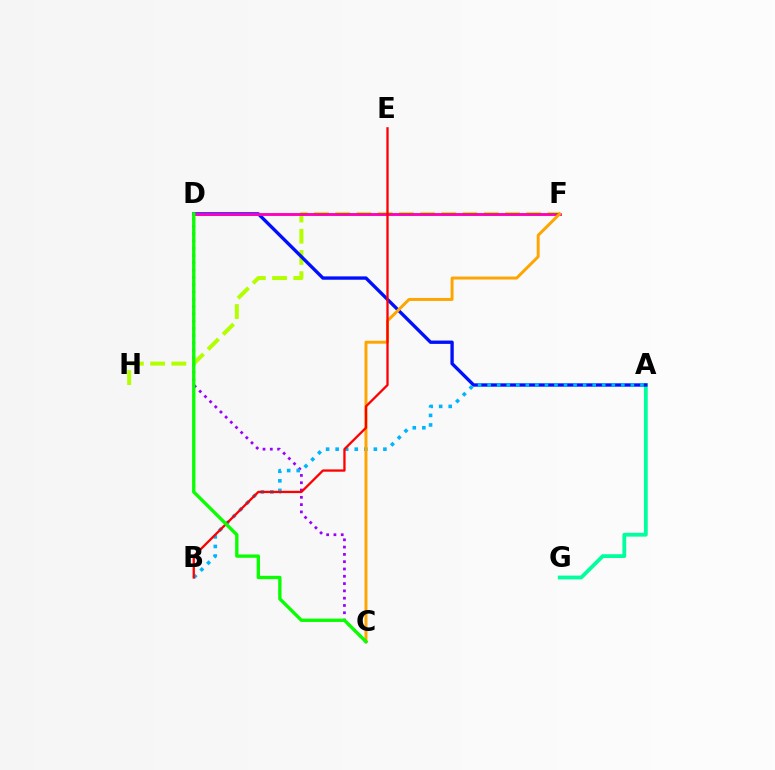{('A', 'G'): [{'color': '#00ff9d', 'line_style': 'solid', 'thickness': 2.74}], ('F', 'H'): [{'color': '#b3ff00', 'line_style': 'dashed', 'thickness': 2.88}], ('C', 'D'): [{'color': '#9b00ff', 'line_style': 'dotted', 'thickness': 1.98}, {'color': '#08ff00', 'line_style': 'solid', 'thickness': 2.4}], ('A', 'D'): [{'color': '#0010ff', 'line_style': 'solid', 'thickness': 2.41}], ('D', 'F'): [{'color': '#ff00bd', 'line_style': 'solid', 'thickness': 2.07}], ('A', 'B'): [{'color': '#00b5ff', 'line_style': 'dotted', 'thickness': 2.59}], ('C', 'F'): [{'color': '#ffa500', 'line_style': 'solid', 'thickness': 2.13}], ('B', 'E'): [{'color': '#ff0000', 'line_style': 'solid', 'thickness': 1.65}]}